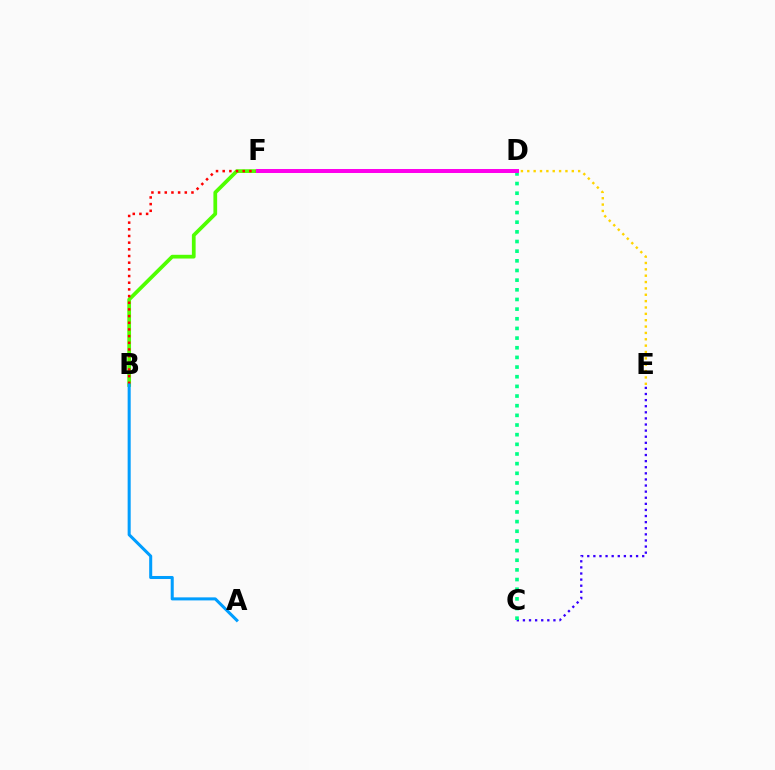{('C', 'E'): [{'color': '#3700ff', 'line_style': 'dotted', 'thickness': 1.66}], ('B', 'F'): [{'color': '#4fff00', 'line_style': 'solid', 'thickness': 2.69}, {'color': '#ff0000', 'line_style': 'dotted', 'thickness': 1.81}], ('D', 'E'): [{'color': '#ffd500', 'line_style': 'dotted', 'thickness': 1.73}], ('C', 'D'): [{'color': '#00ff86', 'line_style': 'dotted', 'thickness': 2.62}], ('D', 'F'): [{'color': '#ff00ed', 'line_style': 'solid', 'thickness': 2.87}], ('A', 'B'): [{'color': '#009eff', 'line_style': 'solid', 'thickness': 2.19}]}